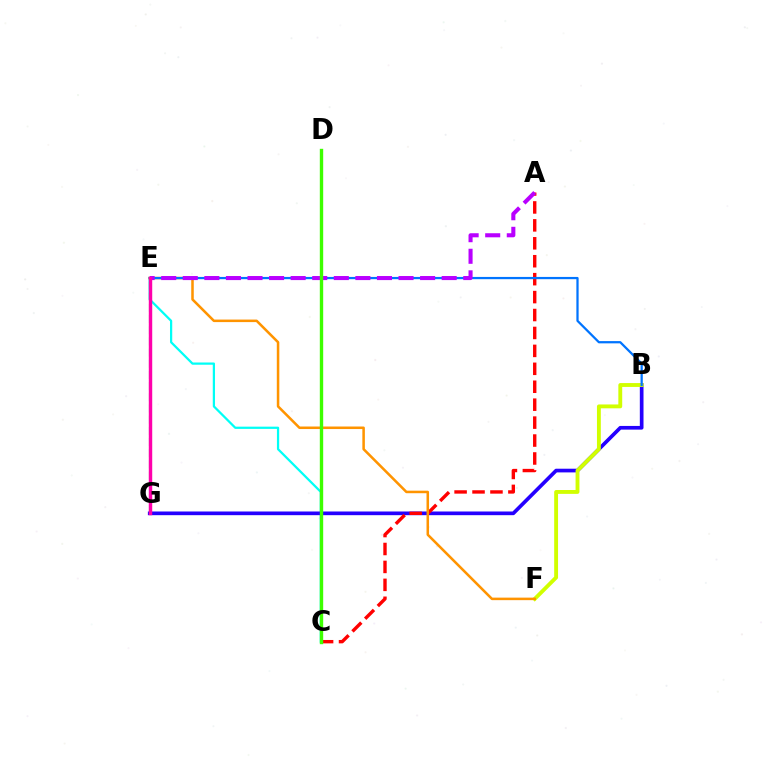{('C', 'E'): [{'color': '#00fff6', 'line_style': 'solid', 'thickness': 1.61}], ('B', 'G'): [{'color': '#2500ff', 'line_style': 'solid', 'thickness': 2.65}], ('A', 'C'): [{'color': '#ff0000', 'line_style': 'dashed', 'thickness': 2.44}], ('E', 'G'): [{'color': '#00ff5c', 'line_style': 'dashed', 'thickness': 1.52}, {'color': '#ff00ac', 'line_style': 'solid', 'thickness': 2.47}], ('B', 'F'): [{'color': '#d1ff00', 'line_style': 'solid', 'thickness': 2.78}], ('E', 'F'): [{'color': '#ff9400', 'line_style': 'solid', 'thickness': 1.82}], ('B', 'E'): [{'color': '#0074ff', 'line_style': 'solid', 'thickness': 1.62}], ('A', 'E'): [{'color': '#b900ff', 'line_style': 'dashed', 'thickness': 2.93}], ('C', 'D'): [{'color': '#3dff00', 'line_style': 'solid', 'thickness': 2.43}]}